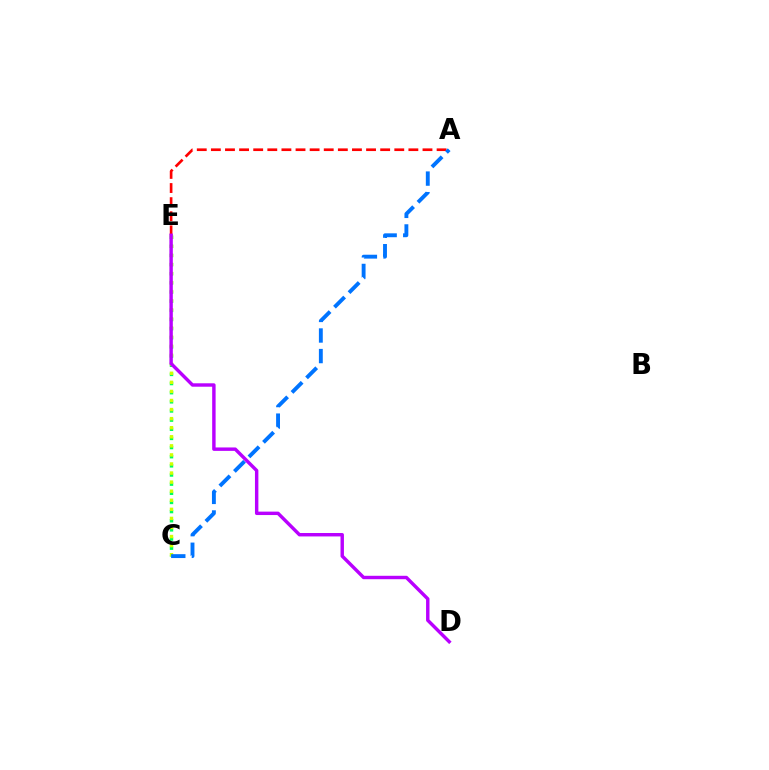{('C', 'E'): [{'color': '#00ff5c', 'line_style': 'dotted', 'thickness': 2.48}, {'color': '#d1ff00', 'line_style': 'dotted', 'thickness': 2.46}], ('A', 'E'): [{'color': '#ff0000', 'line_style': 'dashed', 'thickness': 1.92}], ('D', 'E'): [{'color': '#b900ff', 'line_style': 'solid', 'thickness': 2.47}], ('A', 'C'): [{'color': '#0074ff', 'line_style': 'dashed', 'thickness': 2.79}]}